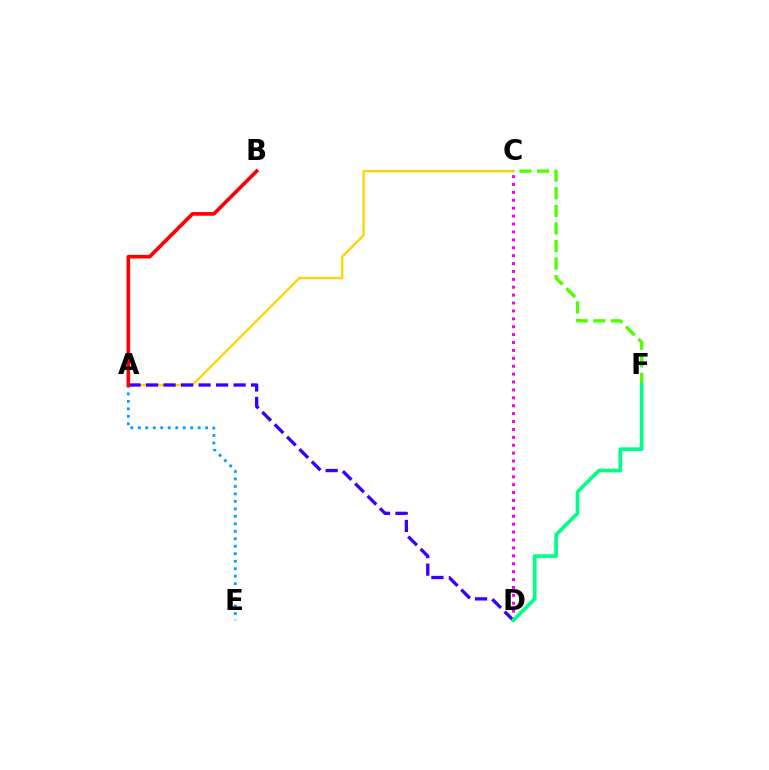{('A', 'C'): [{'color': '#ffd500', 'line_style': 'solid', 'thickness': 1.71}], ('C', 'F'): [{'color': '#4fff00', 'line_style': 'dashed', 'thickness': 2.39}], ('A', 'E'): [{'color': '#009eff', 'line_style': 'dotted', 'thickness': 2.03}], ('A', 'D'): [{'color': '#3700ff', 'line_style': 'dashed', 'thickness': 2.38}], ('A', 'B'): [{'color': '#ff0000', 'line_style': 'solid', 'thickness': 2.62}], ('C', 'D'): [{'color': '#ff00ed', 'line_style': 'dotted', 'thickness': 2.15}], ('D', 'F'): [{'color': '#00ff86', 'line_style': 'solid', 'thickness': 2.65}]}